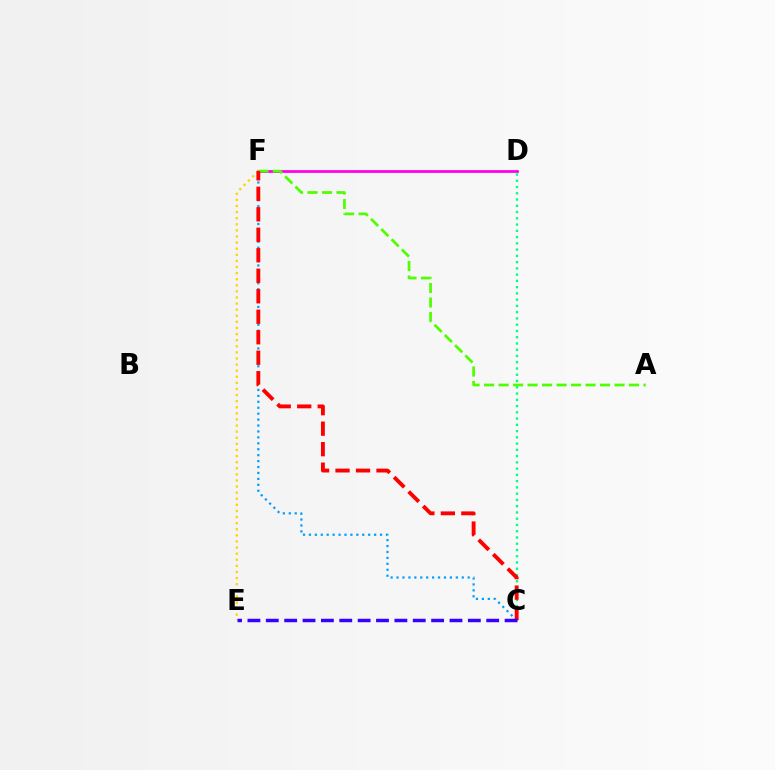{('D', 'F'): [{'color': '#ff00ed', 'line_style': 'solid', 'thickness': 1.99}], ('C', 'F'): [{'color': '#009eff', 'line_style': 'dotted', 'thickness': 1.61}, {'color': '#ff0000', 'line_style': 'dashed', 'thickness': 2.78}], ('A', 'F'): [{'color': '#4fff00', 'line_style': 'dashed', 'thickness': 1.97}], ('E', 'F'): [{'color': '#ffd500', 'line_style': 'dotted', 'thickness': 1.66}], ('C', 'D'): [{'color': '#00ff86', 'line_style': 'dotted', 'thickness': 1.7}], ('C', 'E'): [{'color': '#3700ff', 'line_style': 'dashed', 'thickness': 2.5}]}